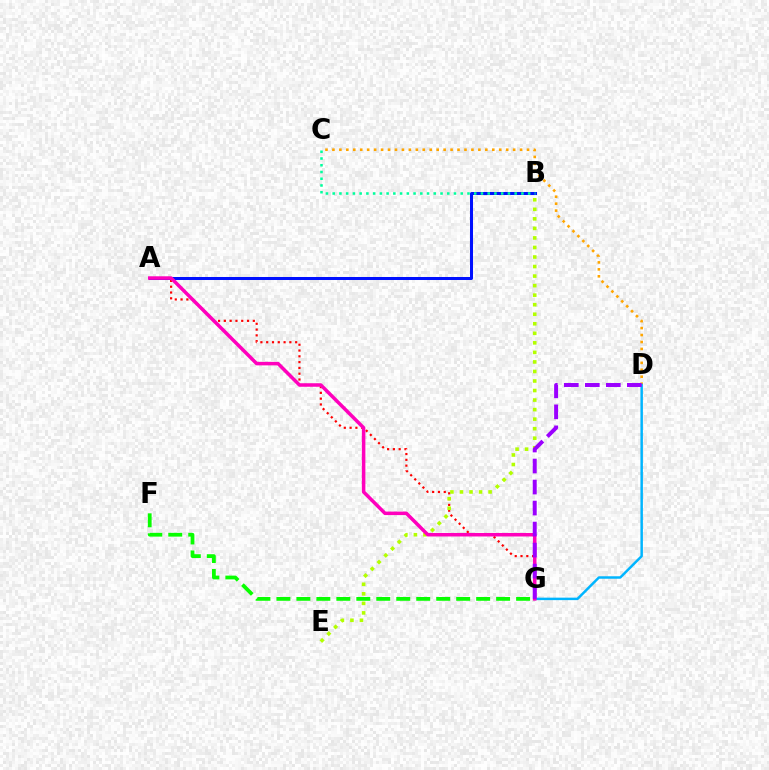{('A', 'G'): [{'color': '#ff0000', 'line_style': 'dotted', 'thickness': 1.57}, {'color': '#ff00bd', 'line_style': 'solid', 'thickness': 2.53}], ('C', 'D'): [{'color': '#ffa500', 'line_style': 'dotted', 'thickness': 1.89}], ('A', 'B'): [{'color': '#0010ff', 'line_style': 'solid', 'thickness': 2.17}], ('B', 'E'): [{'color': '#b3ff00', 'line_style': 'dotted', 'thickness': 2.59}], ('D', 'G'): [{'color': '#00b5ff', 'line_style': 'solid', 'thickness': 1.79}, {'color': '#9b00ff', 'line_style': 'dashed', 'thickness': 2.85}], ('B', 'C'): [{'color': '#00ff9d', 'line_style': 'dotted', 'thickness': 1.83}], ('F', 'G'): [{'color': '#08ff00', 'line_style': 'dashed', 'thickness': 2.71}]}